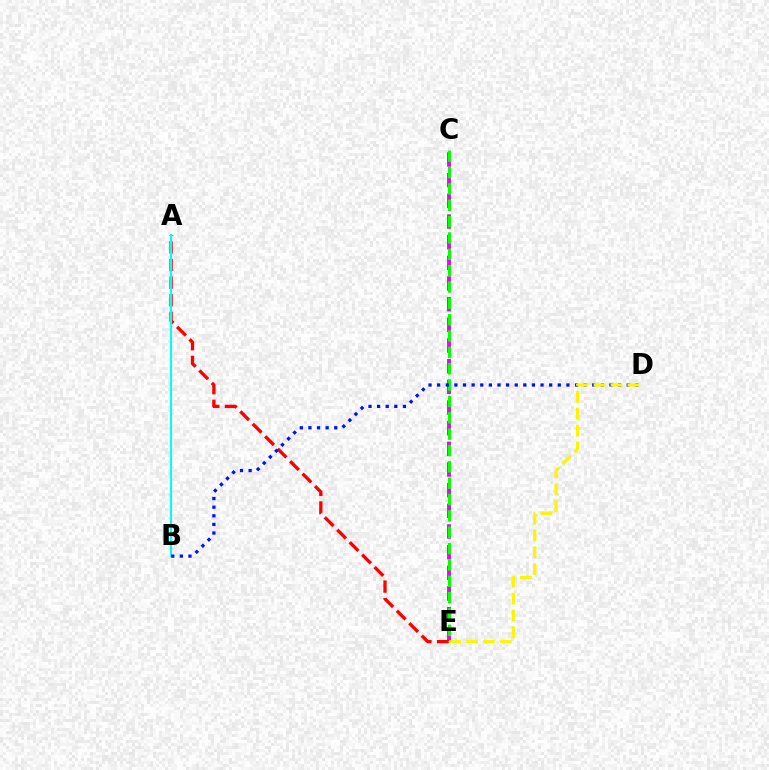{('C', 'E'): [{'color': '#ee00ff', 'line_style': 'dashed', 'thickness': 2.81}, {'color': '#08ff00', 'line_style': 'dashed', 'thickness': 2.22}], ('A', 'E'): [{'color': '#ff0000', 'line_style': 'dashed', 'thickness': 2.39}], ('A', 'B'): [{'color': '#00fff6', 'line_style': 'solid', 'thickness': 1.5}], ('B', 'D'): [{'color': '#0010ff', 'line_style': 'dotted', 'thickness': 2.34}], ('D', 'E'): [{'color': '#fcf500', 'line_style': 'dashed', 'thickness': 2.3}]}